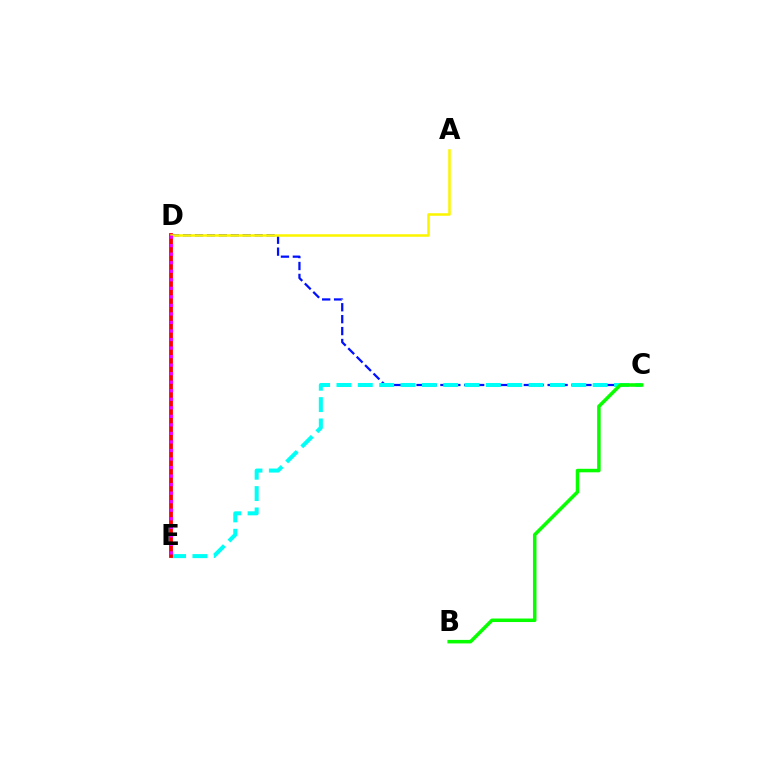{('C', 'D'): [{'color': '#0010ff', 'line_style': 'dashed', 'thickness': 1.62}], ('C', 'E'): [{'color': '#00fff6', 'line_style': 'dashed', 'thickness': 2.9}], ('D', 'E'): [{'color': '#ff0000', 'line_style': 'solid', 'thickness': 2.74}, {'color': '#ee00ff', 'line_style': 'dotted', 'thickness': 2.32}], ('B', 'C'): [{'color': '#08ff00', 'line_style': 'solid', 'thickness': 2.53}], ('A', 'D'): [{'color': '#fcf500', 'line_style': 'solid', 'thickness': 1.83}]}